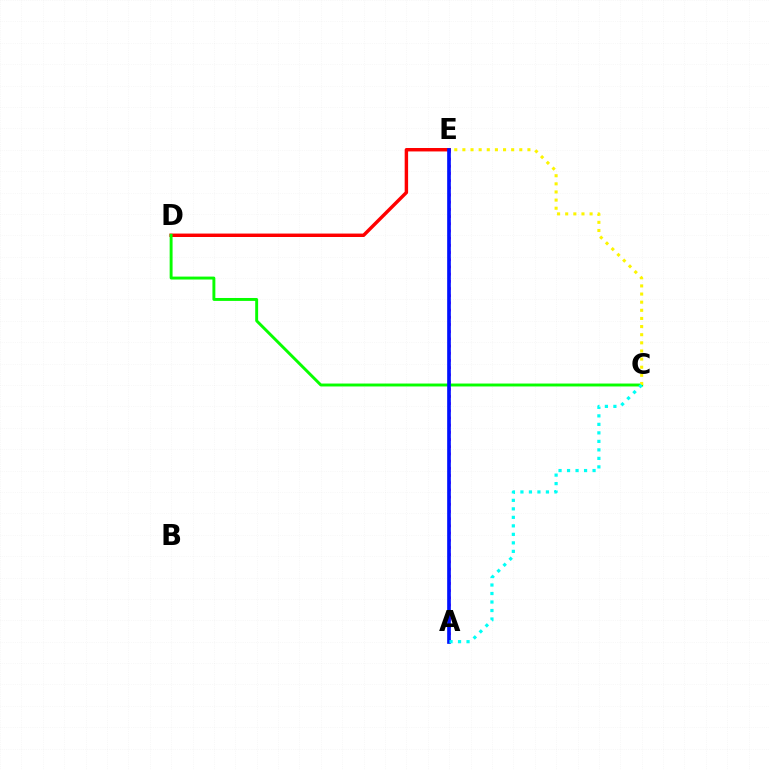{('A', 'E'): [{'color': '#ee00ff', 'line_style': 'dotted', 'thickness': 1.95}, {'color': '#0010ff', 'line_style': 'solid', 'thickness': 2.65}], ('D', 'E'): [{'color': '#ff0000', 'line_style': 'solid', 'thickness': 2.48}], ('C', 'D'): [{'color': '#08ff00', 'line_style': 'solid', 'thickness': 2.1}], ('C', 'E'): [{'color': '#fcf500', 'line_style': 'dotted', 'thickness': 2.21}], ('A', 'C'): [{'color': '#00fff6', 'line_style': 'dotted', 'thickness': 2.31}]}